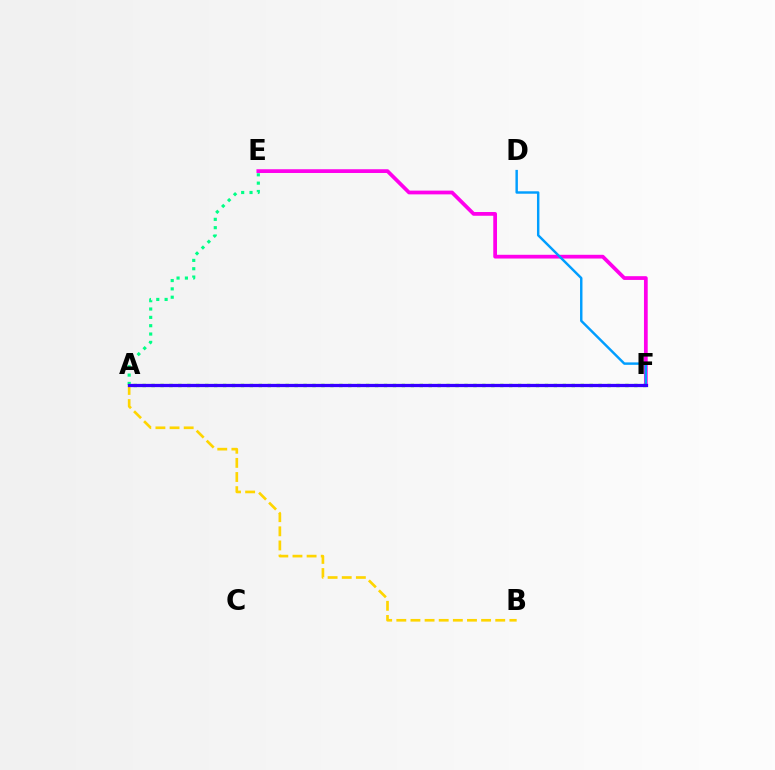{('A', 'F'): [{'color': '#4fff00', 'line_style': 'dotted', 'thickness': 2.43}, {'color': '#ff0000', 'line_style': 'dashed', 'thickness': 1.91}, {'color': '#3700ff', 'line_style': 'solid', 'thickness': 2.34}], ('E', 'F'): [{'color': '#ff00ed', 'line_style': 'solid', 'thickness': 2.7}], ('A', 'B'): [{'color': '#ffd500', 'line_style': 'dashed', 'thickness': 1.92}], ('A', 'E'): [{'color': '#00ff86', 'line_style': 'dotted', 'thickness': 2.26}], ('D', 'F'): [{'color': '#009eff', 'line_style': 'solid', 'thickness': 1.76}]}